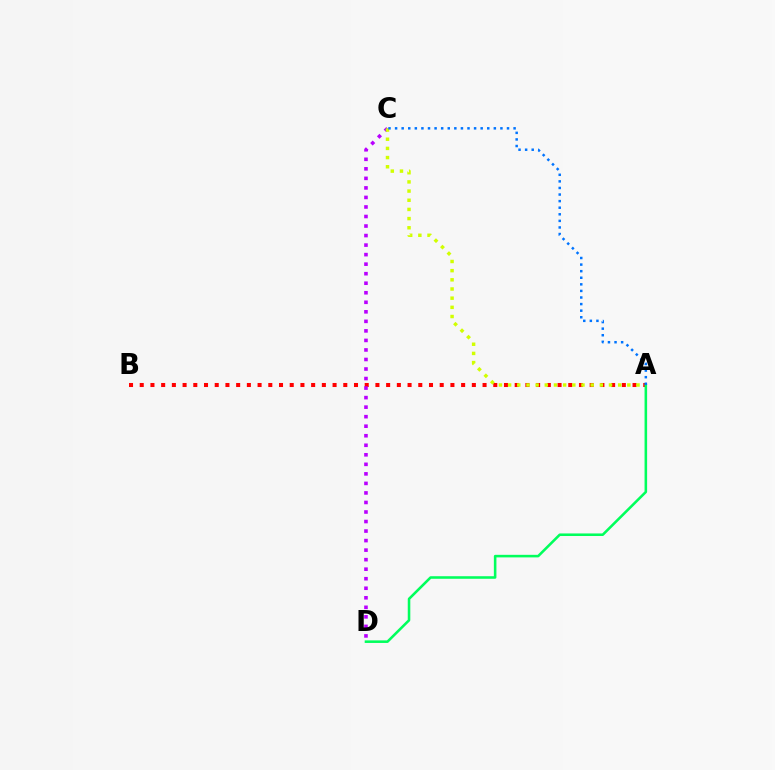{('A', 'B'): [{'color': '#ff0000', 'line_style': 'dotted', 'thickness': 2.91}], ('C', 'D'): [{'color': '#b900ff', 'line_style': 'dotted', 'thickness': 2.59}], ('A', 'C'): [{'color': '#d1ff00', 'line_style': 'dotted', 'thickness': 2.49}, {'color': '#0074ff', 'line_style': 'dotted', 'thickness': 1.79}], ('A', 'D'): [{'color': '#00ff5c', 'line_style': 'solid', 'thickness': 1.85}]}